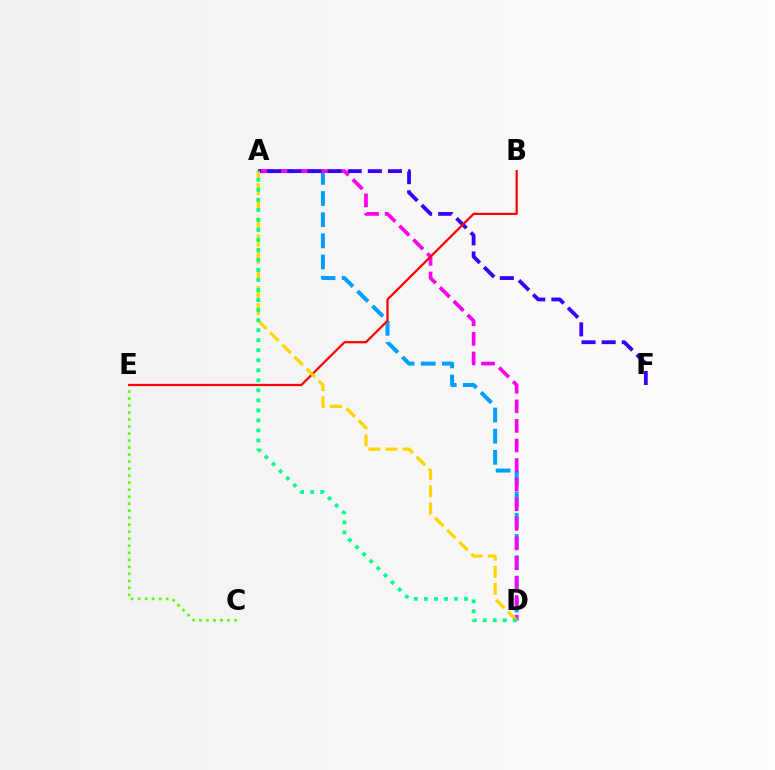{('A', 'D'): [{'color': '#009eff', 'line_style': 'dashed', 'thickness': 2.87}, {'color': '#ff00ed', 'line_style': 'dashed', 'thickness': 2.66}, {'color': '#ffd500', 'line_style': 'dashed', 'thickness': 2.33}, {'color': '#00ff86', 'line_style': 'dotted', 'thickness': 2.72}], ('C', 'E'): [{'color': '#4fff00', 'line_style': 'dotted', 'thickness': 1.9}], ('A', 'F'): [{'color': '#3700ff', 'line_style': 'dashed', 'thickness': 2.73}], ('B', 'E'): [{'color': '#ff0000', 'line_style': 'solid', 'thickness': 1.62}]}